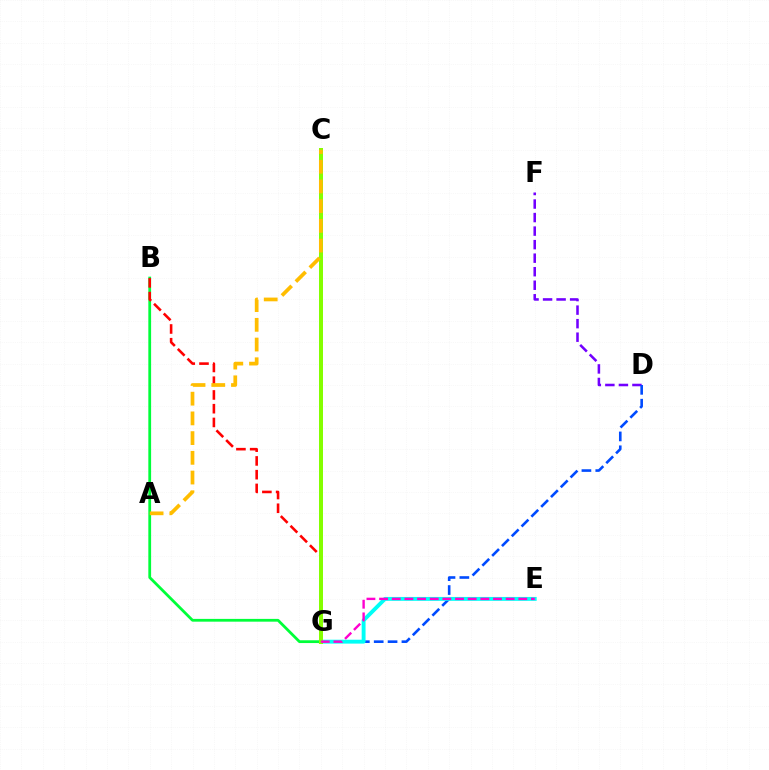{('D', 'F'): [{'color': '#7200ff', 'line_style': 'dashed', 'thickness': 1.84}], ('D', 'G'): [{'color': '#004bff', 'line_style': 'dashed', 'thickness': 1.88}], ('E', 'G'): [{'color': '#00fff6', 'line_style': 'solid', 'thickness': 2.8}, {'color': '#ff00cf', 'line_style': 'dashed', 'thickness': 1.72}], ('B', 'G'): [{'color': '#00ff39', 'line_style': 'solid', 'thickness': 2.0}, {'color': '#ff0000', 'line_style': 'dashed', 'thickness': 1.87}], ('C', 'G'): [{'color': '#84ff00', 'line_style': 'solid', 'thickness': 2.87}], ('A', 'C'): [{'color': '#ffbd00', 'line_style': 'dashed', 'thickness': 2.68}]}